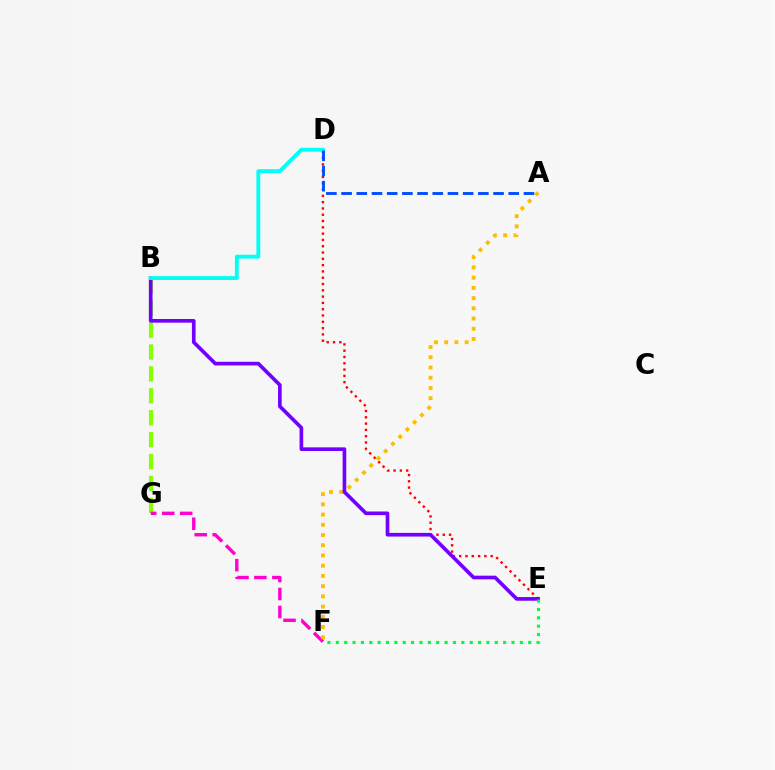{('B', 'G'): [{'color': '#84ff00', 'line_style': 'dashed', 'thickness': 2.98}], ('F', 'G'): [{'color': '#ff00cf', 'line_style': 'dashed', 'thickness': 2.44}], ('D', 'E'): [{'color': '#ff0000', 'line_style': 'dotted', 'thickness': 1.71}], ('A', 'F'): [{'color': '#ffbd00', 'line_style': 'dotted', 'thickness': 2.78}], ('B', 'E'): [{'color': '#7200ff', 'line_style': 'solid', 'thickness': 2.63}], ('B', 'D'): [{'color': '#00fff6', 'line_style': 'solid', 'thickness': 2.77}], ('A', 'D'): [{'color': '#004bff', 'line_style': 'dashed', 'thickness': 2.06}], ('E', 'F'): [{'color': '#00ff39', 'line_style': 'dotted', 'thickness': 2.27}]}